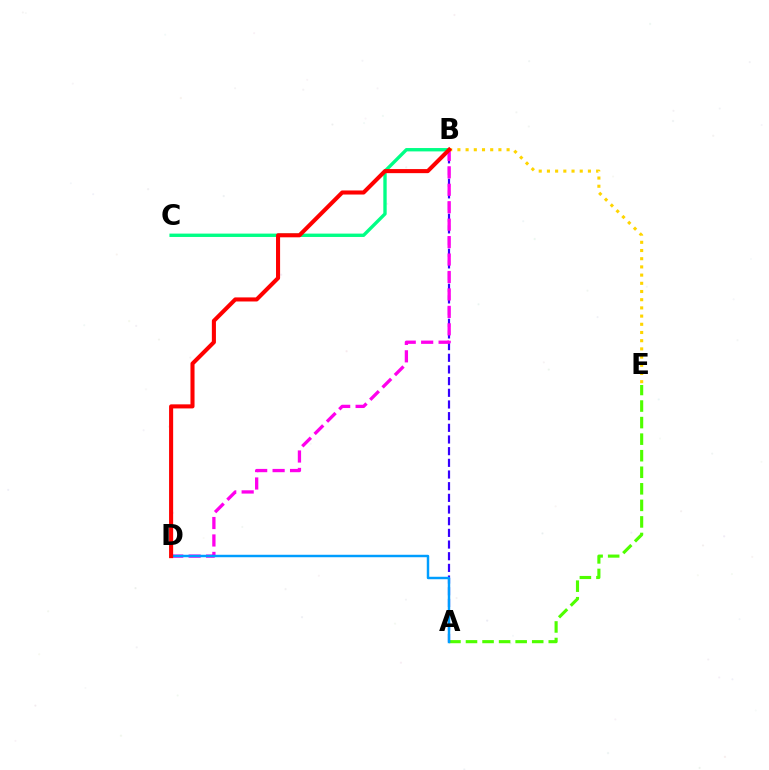{('A', 'E'): [{'color': '#4fff00', 'line_style': 'dashed', 'thickness': 2.25}], ('B', 'C'): [{'color': '#00ff86', 'line_style': 'solid', 'thickness': 2.42}], ('A', 'B'): [{'color': '#3700ff', 'line_style': 'dashed', 'thickness': 1.59}], ('B', 'D'): [{'color': '#ff00ed', 'line_style': 'dashed', 'thickness': 2.37}, {'color': '#ff0000', 'line_style': 'solid', 'thickness': 2.93}], ('A', 'D'): [{'color': '#009eff', 'line_style': 'solid', 'thickness': 1.77}], ('B', 'E'): [{'color': '#ffd500', 'line_style': 'dotted', 'thickness': 2.23}]}